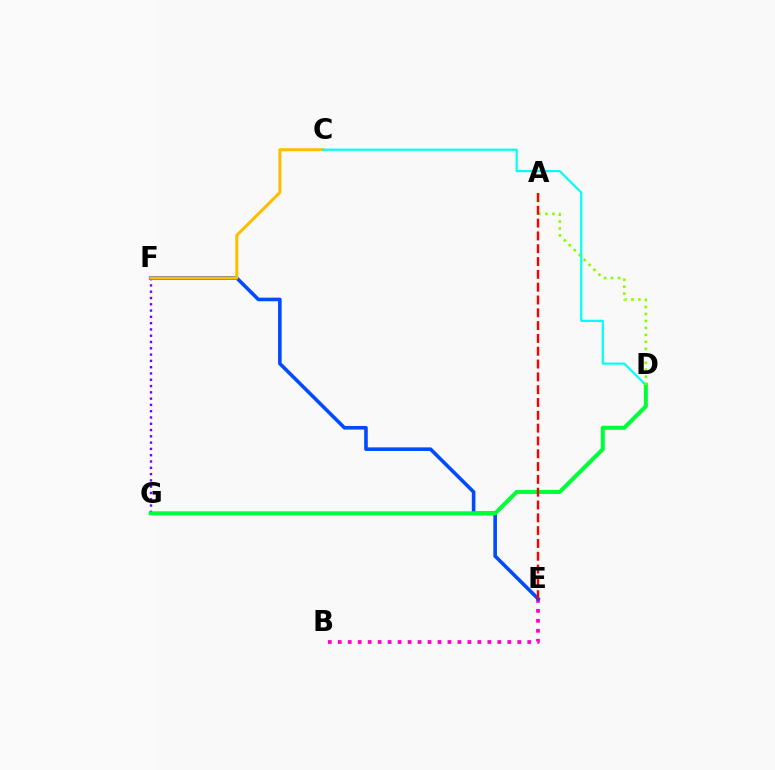{('B', 'E'): [{'color': '#ff00cf', 'line_style': 'dotted', 'thickness': 2.71}], ('F', 'G'): [{'color': '#7200ff', 'line_style': 'dotted', 'thickness': 1.71}], ('E', 'F'): [{'color': '#004bff', 'line_style': 'solid', 'thickness': 2.59}], ('C', 'F'): [{'color': '#ffbd00', 'line_style': 'solid', 'thickness': 2.16}], ('C', 'D'): [{'color': '#00fff6', 'line_style': 'solid', 'thickness': 1.59}], ('D', 'G'): [{'color': '#00ff39', 'line_style': 'solid', 'thickness': 2.92}], ('A', 'D'): [{'color': '#84ff00', 'line_style': 'dotted', 'thickness': 1.89}], ('A', 'E'): [{'color': '#ff0000', 'line_style': 'dashed', 'thickness': 1.74}]}